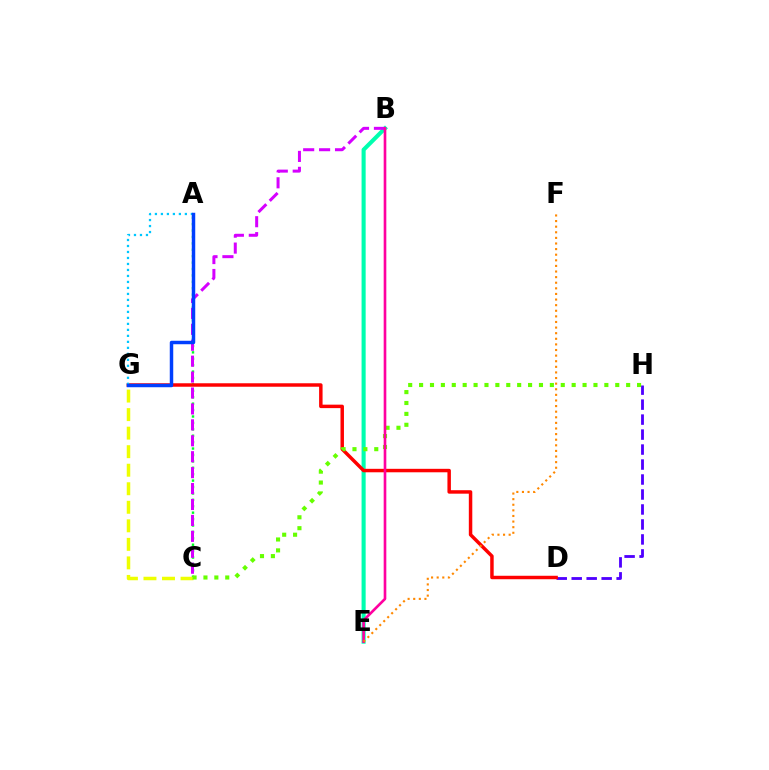{('B', 'E'): [{'color': '#00ffaf', 'line_style': 'solid', 'thickness': 2.94}, {'color': '#ff00a0', 'line_style': 'solid', 'thickness': 1.9}], ('D', 'H'): [{'color': '#4f00ff', 'line_style': 'dashed', 'thickness': 2.03}], ('A', 'C'): [{'color': '#00ff27', 'line_style': 'dotted', 'thickness': 1.74}], ('D', 'G'): [{'color': '#ff0000', 'line_style': 'solid', 'thickness': 2.5}], ('C', 'G'): [{'color': '#eeff00', 'line_style': 'dashed', 'thickness': 2.52}], ('B', 'C'): [{'color': '#d600ff', 'line_style': 'dashed', 'thickness': 2.16}], ('C', 'H'): [{'color': '#66ff00', 'line_style': 'dotted', 'thickness': 2.96}], ('E', 'F'): [{'color': '#ff8800', 'line_style': 'dotted', 'thickness': 1.52}], ('A', 'G'): [{'color': '#00c7ff', 'line_style': 'dotted', 'thickness': 1.63}, {'color': '#003fff', 'line_style': 'solid', 'thickness': 2.5}]}